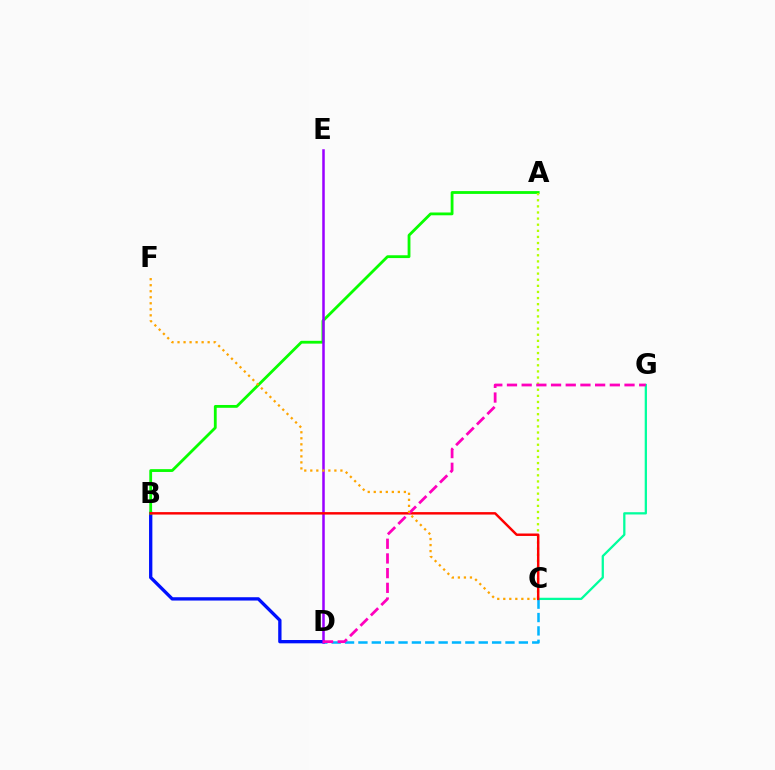{('C', 'G'): [{'color': '#00ff9d', 'line_style': 'solid', 'thickness': 1.63}], ('C', 'D'): [{'color': '#00b5ff', 'line_style': 'dashed', 'thickness': 1.82}], ('B', 'D'): [{'color': '#0010ff', 'line_style': 'solid', 'thickness': 2.39}], ('A', 'B'): [{'color': '#08ff00', 'line_style': 'solid', 'thickness': 2.02}], ('A', 'C'): [{'color': '#b3ff00', 'line_style': 'dotted', 'thickness': 1.66}], ('D', 'E'): [{'color': '#9b00ff', 'line_style': 'solid', 'thickness': 1.82}], ('B', 'C'): [{'color': '#ff0000', 'line_style': 'solid', 'thickness': 1.76}], ('D', 'G'): [{'color': '#ff00bd', 'line_style': 'dashed', 'thickness': 2.0}], ('C', 'F'): [{'color': '#ffa500', 'line_style': 'dotted', 'thickness': 1.64}]}